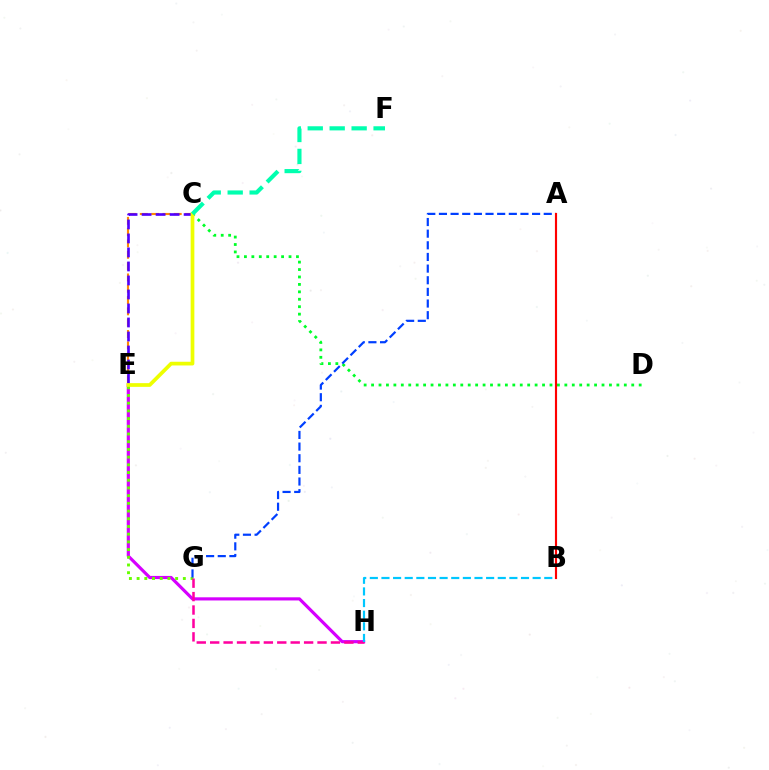{('E', 'H'): [{'color': '#d600ff', 'line_style': 'solid', 'thickness': 2.28}], ('C', 'D'): [{'color': '#00ff27', 'line_style': 'dotted', 'thickness': 2.02}], ('C', 'E'): [{'color': '#ff8800', 'line_style': 'dashed', 'thickness': 1.54}, {'color': '#4f00ff', 'line_style': 'dashed', 'thickness': 1.9}, {'color': '#eeff00', 'line_style': 'solid', 'thickness': 2.68}], ('E', 'G'): [{'color': '#66ff00', 'line_style': 'dotted', 'thickness': 2.09}], ('G', 'H'): [{'color': '#ff00a0', 'line_style': 'dashed', 'thickness': 1.82}], ('C', 'F'): [{'color': '#00ffaf', 'line_style': 'dashed', 'thickness': 2.98}], ('A', 'G'): [{'color': '#003fff', 'line_style': 'dashed', 'thickness': 1.58}], ('B', 'H'): [{'color': '#00c7ff', 'line_style': 'dashed', 'thickness': 1.58}], ('A', 'B'): [{'color': '#ff0000', 'line_style': 'solid', 'thickness': 1.55}]}